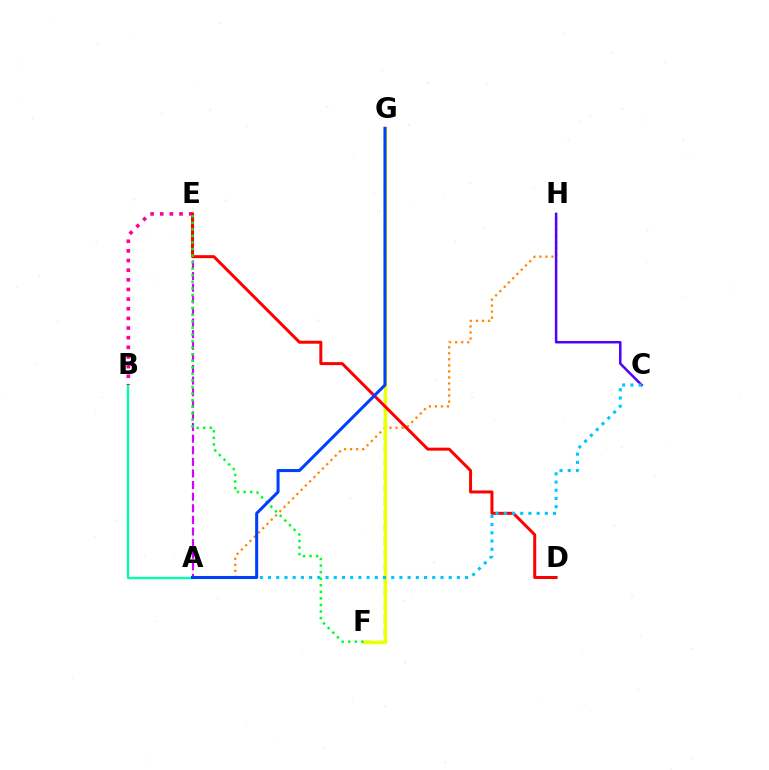{('F', 'G'): [{'color': '#66ff00', 'line_style': 'dashed', 'thickness': 1.78}, {'color': '#eeff00', 'line_style': 'solid', 'thickness': 2.45}], ('A', 'H'): [{'color': '#ff8800', 'line_style': 'dotted', 'thickness': 1.64}], ('A', 'E'): [{'color': '#d600ff', 'line_style': 'dashed', 'thickness': 1.58}], ('A', 'B'): [{'color': '#00ffaf', 'line_style': 'solid', 'thickness': 1.69}], ('B', 'E'): [{'color': '#ff00a0', 'line_style': 'dotted', 'thickness': 2.62}], ('D', 'E'): [{'color': '#ff0000', 'line_style': 'solid', 'thickness': 2.15}], ('C', 'H'): [{'color': '#4f00ff', 'line_style': 'solid', 'thickness': 1.8}], ('A', 'C'): [{'color': '#00c7ff', 'line_style': 'dotted', 'thickness': 2.23}], ('E', 'F'): [{'color': '#00ff27', 'line_style': 'dotted', 'thickness': 1.78}], ('A', 'G'): [{'color': '#003fff', 'line_style': 'solid', 'thickness': 2.18}]}